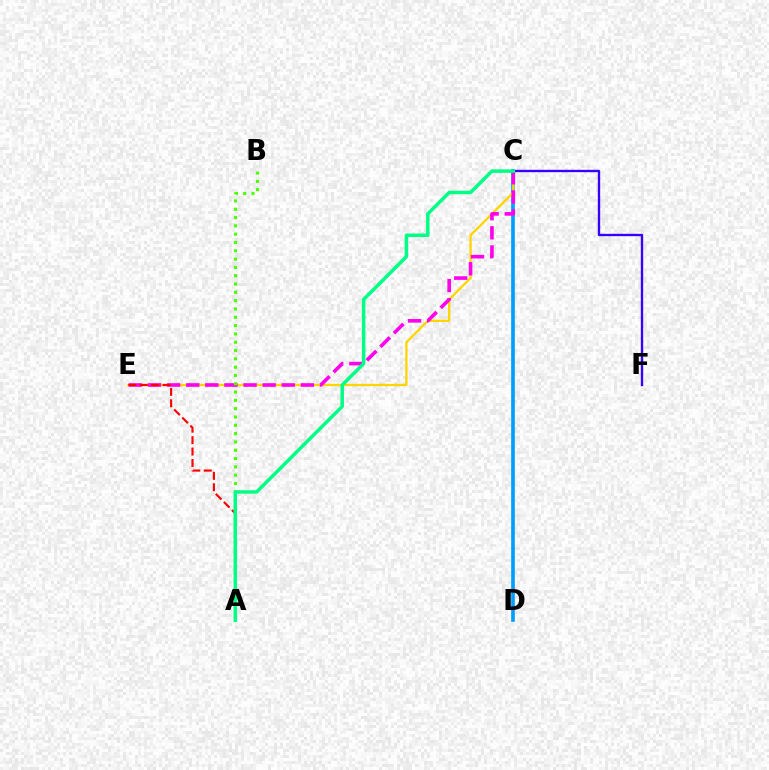{('C', 'D'): [{'color': '#009eff', 'line_style': 'solid', 'thickness': 2.62}], ('C', 'E'): [{'color': '#ffd500', 'line_style': 'solid', 'thickness': 1.65}, {'color': '#ff00ed', 'line_style': 'dashed', 'thickness': 2.6}], ('C', 'F'): [{'color': '#3700ff', 'line_style': 'solid', 'thickness': 1.69}], ('A', 'E'): [{'color': '#ff0000', 'line_style': 'dashed', 'thickness': 1.55}], ('A', 'B'): [{'color': '#4fff00', 'line_style': 'dotted', 'thickness': 2.26}], ('A', 'C'): [{'color': '#00ff86', 'line_style': 'solid', 'thickness': 2.51}]}